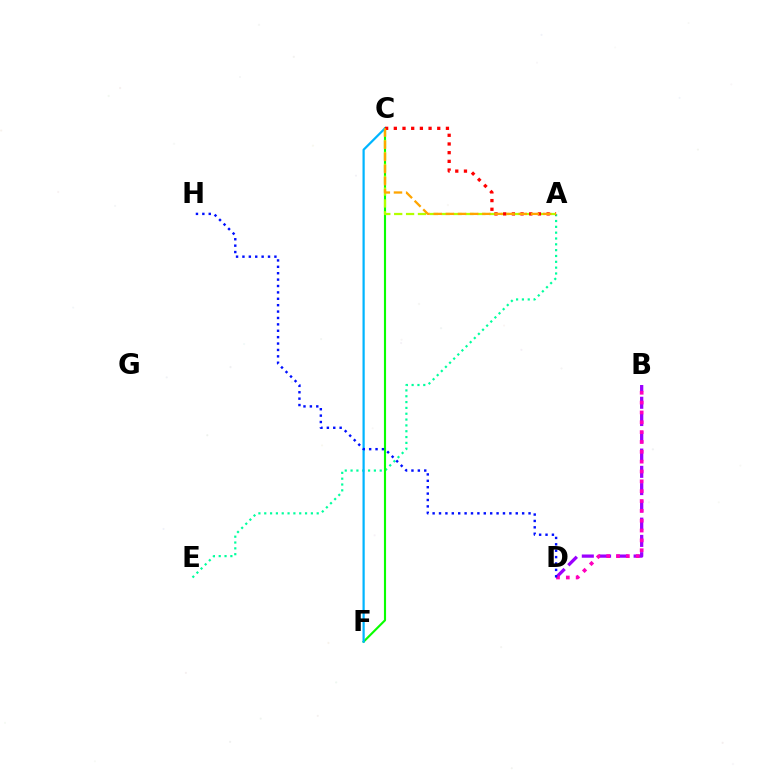{('B', 'D'): [{'color': '#9b00ff', 'line_style': 'dashed', 'thickness': 2.35}, {'color': '#ff00bd', 'line_style': 'dotted', 'thickness': 2.67}], ('A', 'E'): [{'color': '#00ff9d', 'line_style': 'dotted', 'thickness': 1.58}], ('C', 'F'): [{'color': '#08ff00', 'line_style': 'solid', 'thickness': 1.53}, {'color': '#00b5ff', 'line_style': 'solid', 'thickness': 1.6}], ('A', 'C'): [{'color': '#b3ff00', 'line_style': 'dashed', 'thickness': 1.61}, {'color': '#ff0000', 'line_style': 'dotted', 'thickness': 2.36}, {'color': '#ffa500', 'line_style': 'dashed', 'thickness': 1.65}], ('D', 'H'): [{'color': '#0010ff', 'line_style': 'dotted', 'thickness': 1.74}]}